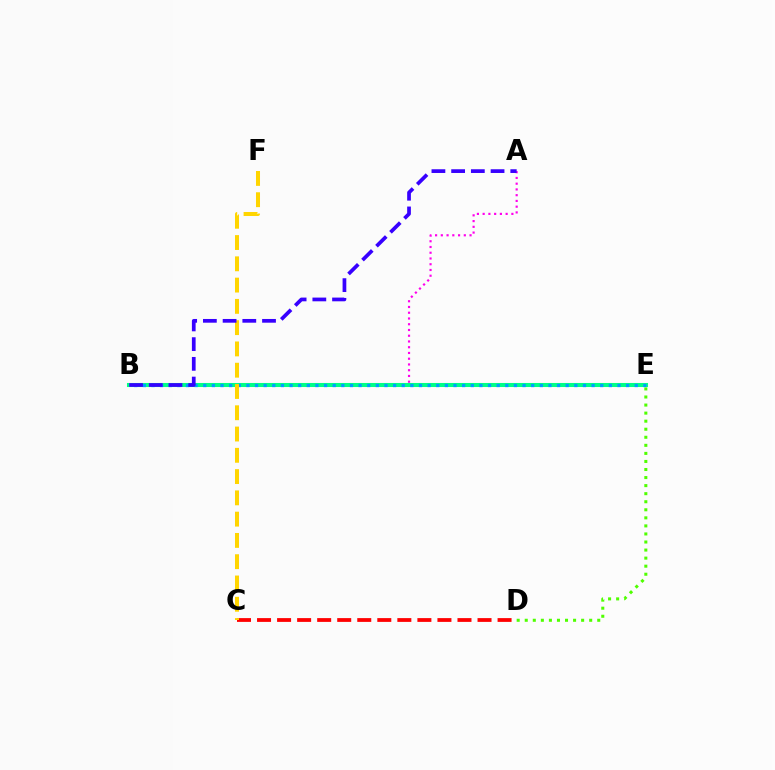{('A', 'B'): [{'color': '#ff00ed', 'line_style': 'dotted', 'thickness': 1.56}, {'color': '#3700ff', 'line_style': 'dashed', 'thickness': 2.68}], ('B', 'E'): [{'color': '#00ff86', 'line_style': 'solid', 'thickness': 2.92}, {'color': '#009eff', 'line_style': 'dotted', 'thickness': 2.34}], ('C', 'D'): [{'color': '#ff0000', 'line_style': 'dashed', 'thickness': 2.72}], ('D', 'E'): [{'color': '#4fff00', 'line_style': 'dotted', 'thickness': 2.19}], ('C', 'F'): [{'color': '#ffd500', 'line_style': 'dashed', 'thickness': 2.89}]}